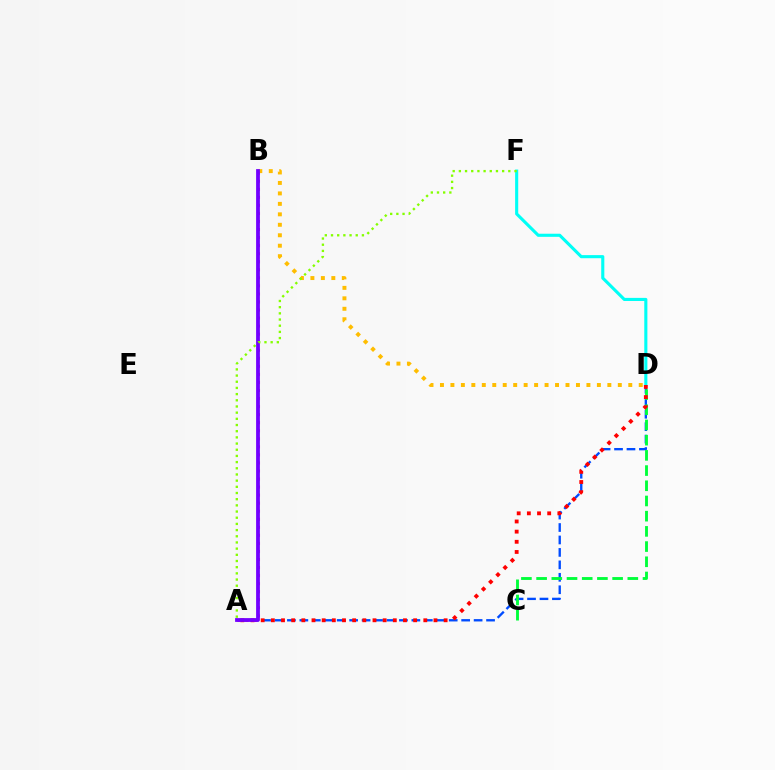{('A', 'D'): [{'color': '#004bff', 'line_style': 'dashed', 'thickness': 1.69}, {'color': '#ff0000', 'line_style': 'dotted', 'thickness': 2.76}], ('C', 'D'): [{'color': '#00ff39', 'line_style': 'dashed', 'thickness': 2.07}], ('B', 'D'): [{'color': '#ffbd00', 'line_style': 'dotted', 'thickness': 2.84}], ('D', 'F'): [{'color': '#00fff6', 'line_style': 'solid', 'thickness': 2.23}], ('A', 'B'): [{'color': '#ff00cf', 'line_style': 'dotted', 'thickness': 2.19}, {'color': '#7200ff', 'line_style': 'solid', 'thickness': 2.72}], ('A', 'F'): [{'color': '#84ff00', 'line_style': 'dotted', 'thickness': 1.68}]}